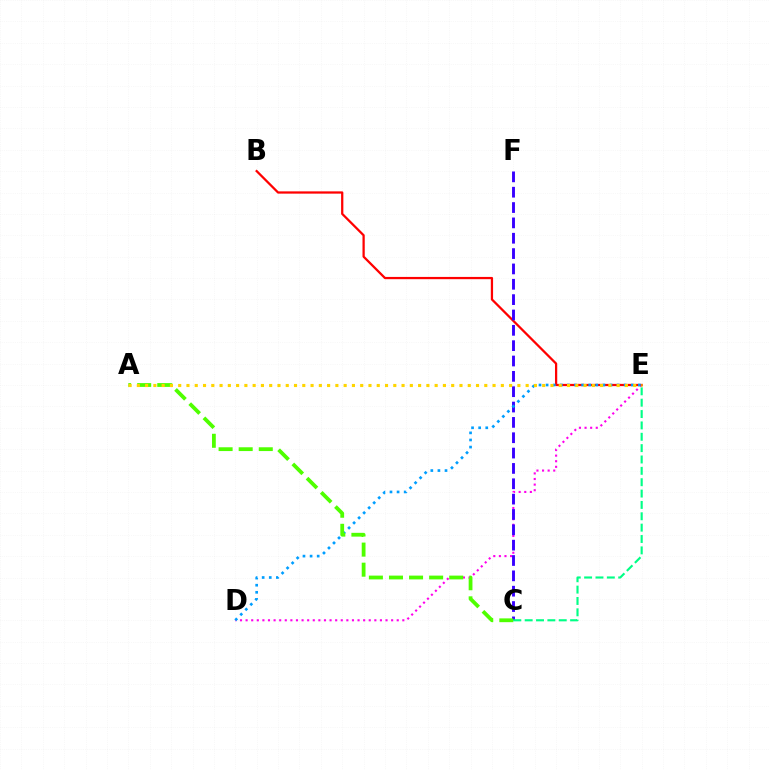{('D', 'E'): [{'color': '#ff00ed', 'line_style': 'dotted', 'thickness': 1.52}, {'color': '#009eff', 'line_style': 'dotted', 'thickness': 1.93}], ('B', 'E'): [{'color': '#ff0000', 'line_style': 'solid', 'thickness': 1.62}], ('C', 'F'): [{'color': '#3700ff', 'line_style': 'dashed', 'thickness': 2.08}], ('A', 'C'): [{'color': '#4fff00', 'line_style': 'dashed', 'thickness': 2.73}], ('C', 'E'): [{'color': '#00ff86', 'line_style': 'dashed', 'thickness': 1.54}], ('A', 'E'): [{'color': '#ffd500', 'line_style': 'dotted', 'thickness': 2.25}]}